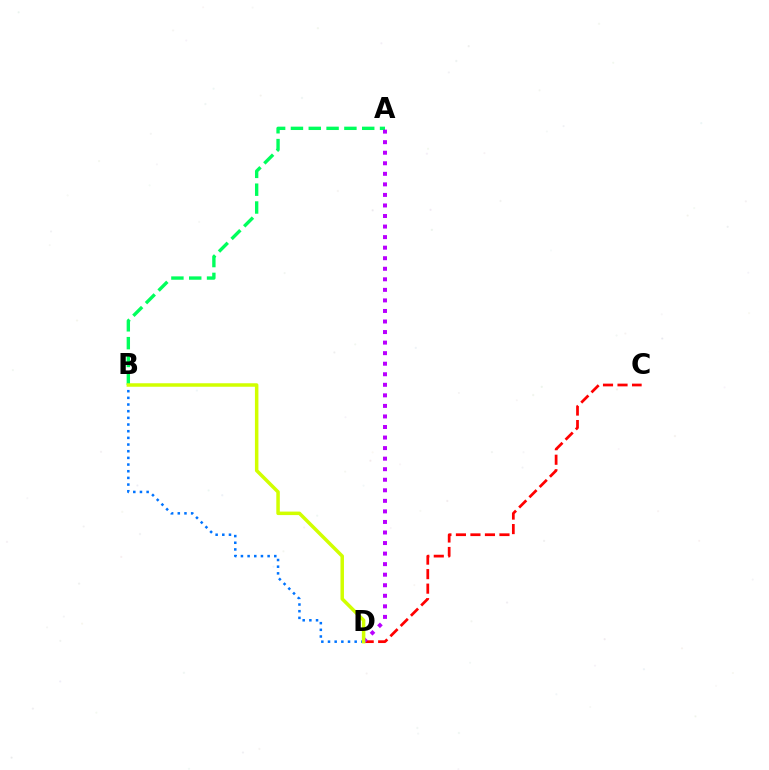{('A', 'B'): [{'color': '#00ff5c', 'line_style': 'dashed', 'thickness': 2.42}], ('B', 'D'): [{'color': '#0074ff', 'line_style': 'dotted', 'thickness': 1.81}, {'color': '#d1ff00', 'line_style': 'solid', 'thickness': 2.52}], ('C', 'D'): [{'color': '#ff0000', 'line_style': 'dashed', 'thickness': 1.97}], ('A', 'D'): [{'color': '#b900ff', 'line_style': 'dotted', 'thickness': 2.87}]}